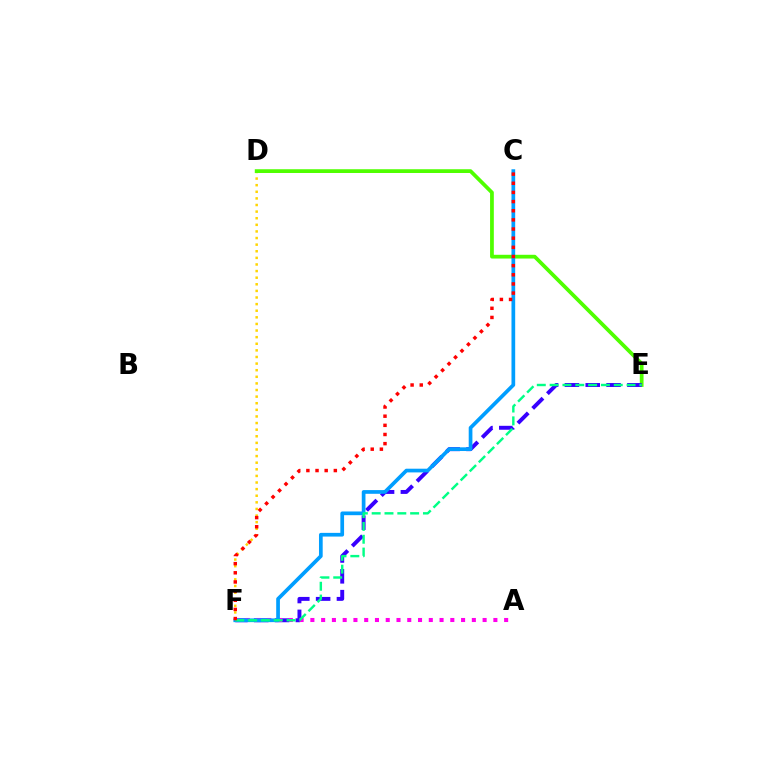{('D', 'F'): [{'color': '#ffd500', 'line_style': 'dotted', 'thickness': 1.8}], ('D', 'E'): [{'color': '#4fff00', 'line_style': 'solid', 'thickness': 2.7}], ('E', 'F'): [{'color': '#3700ff', 'line_style': 'dashed', 'thickness': 2.83}, {'color': '#00ff86', 'line_style': 'dashed', 'thickness': 1.74}], ('A', 'F'): [{'color': '#ff00ed', 'line_style': 'dotted', 'thickness': 2.92}], ('C', 'F'): [{'color': '#009eff', 'line_style': 'solid', 'thickness': 2.67}, {'color': '#ff0000', 'line_style': 'dotted', 'thickness': 2.49}]}